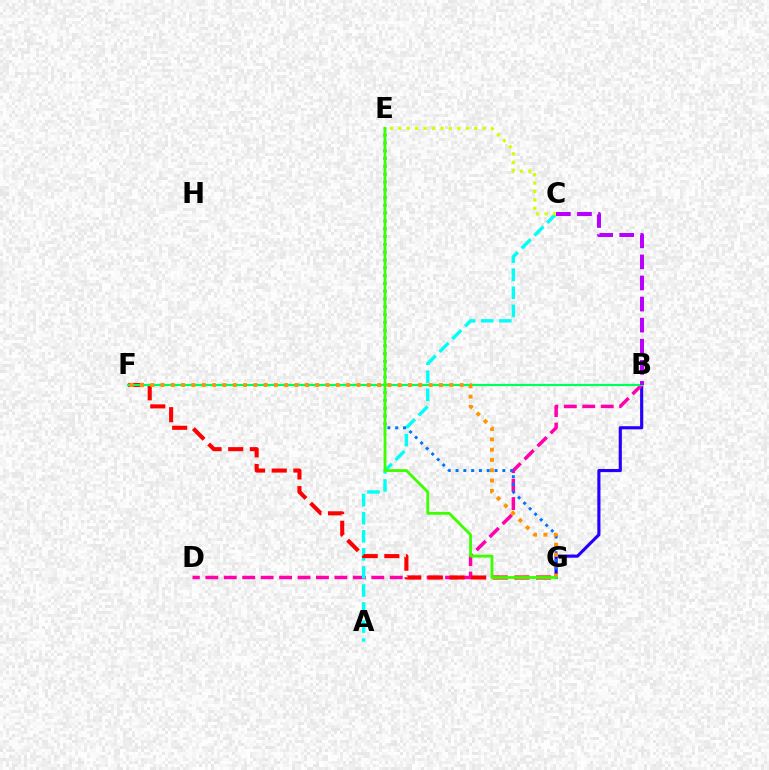{('B', 'G'): [{'color': '#2500ff', 'line_style': 'solid', 'thickness': 2.26}], ('B', 'D'): [{'color': '#ff00ac', 'line_style': 'dashed', 'thickness': 2.51}], ('A', 'C'): [{'color': '#00fff6', 'line_style': 'dashed', 'thickness': 2.45}], ('E', 'G'): [{'color': '#0074ff', 'line_style': 'dotted', 'thickness': 2.12}, {'color': '#3dff00', 'line_style': 'solid', 'thickness': 2.03}], ('F', 'G'): [{'color': '#ff0000', 'line_style': 'dashed', 'thickness': 2.94}, {'color': '#ff9400', 'line_style': 'dotted', 'thickness': 2.8}], ('B', 'F'): [{'color': '#00ff5c', 'line_style': 'solid', 'thickness': 1.57}], ('C', 'E'): [{'color': '#d1ff00', 'line_style': 'dotted', 'thickness': 2.29}], ('B', 'C'): [{'color': '#b900ff', 'line_style': 'dashed', 'thickness': 2.86}]}